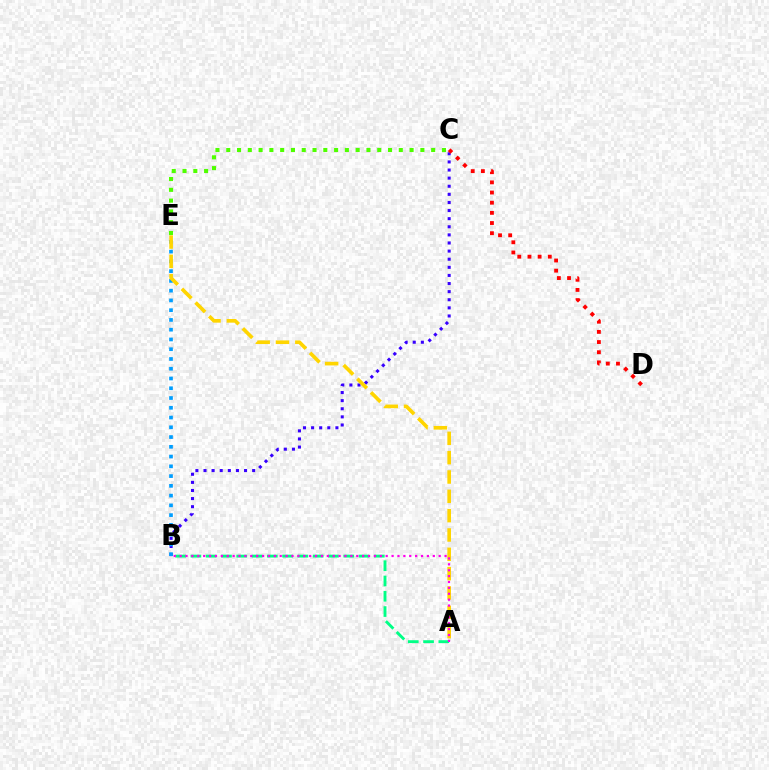{('C', 'E'): [{'color': '#4fff00', 'line_style': 'dotted', 'thickness': 2.93}], ('B', 'C'): [{'color': '#3700ff', 'line_style': 'dotted', 'thickness': 2.2}], ('A', 'B'): [{'color': '#00ff86', 'line_style': 'dashed', 'thickness': 2.08}, {'color': '#ff00ed', 'line_style': 'dotted', 'thickness': 1.6}], ('B', 'E'): [{'color': '#009eff', 'line_style': 'dotted', 'thickness': 2.65}], ('A', 'E'): [{'color': '#ffd500', 'line_style': 'dashed', 'thickness': 2.63}], ('C', 'D'): [{'color': '#ff0000', 'line_style': 'dotted', 'thickness': 2.76}]}